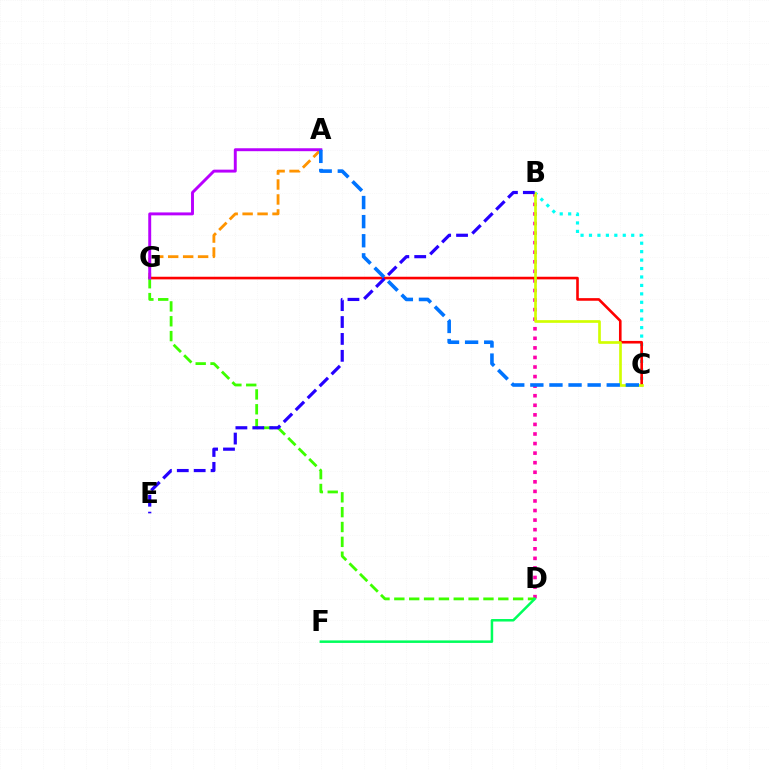{('A', 'G'): [{'color': '#ff9400', 'line_style': 'dashed', 'thickness': 2.03}, {'color': '#b900ff', 'line_style': 'solid', 'thickness': 2.11}], ('B', 'D'): [{'color': '#ff00ac', 'line_style': 'dotted', 'thickness': 2.6}], ('B', 'C'): [{'color': '#00fff6', 'line_style': 'dotted', 'thickness': 2.29}, {'color': '#d1ff00', 'line_style': 'solid', 'thickness': 1.92}], ('C', 'G'): [{'color': '#ff0000', 'line_style': 'solid', 'thickness': 1.88}], ('D', 'G'): [{'color': '#3dff00', 'line_style': 'dashed', 'thickness': 2.02}], ('D', 'F'): [{'color': '#00ff5c', 'line_style': 'solid', 'thickness': 1.8}], ('B', 'E'): [{'color': '#2500ff', 'line_style': 'dashed', 'thickness': 2.3}], ('A', 'C'): [{'color': '#0074ff', 'line_style': 'dashed', 'thickness': 2.59}]}